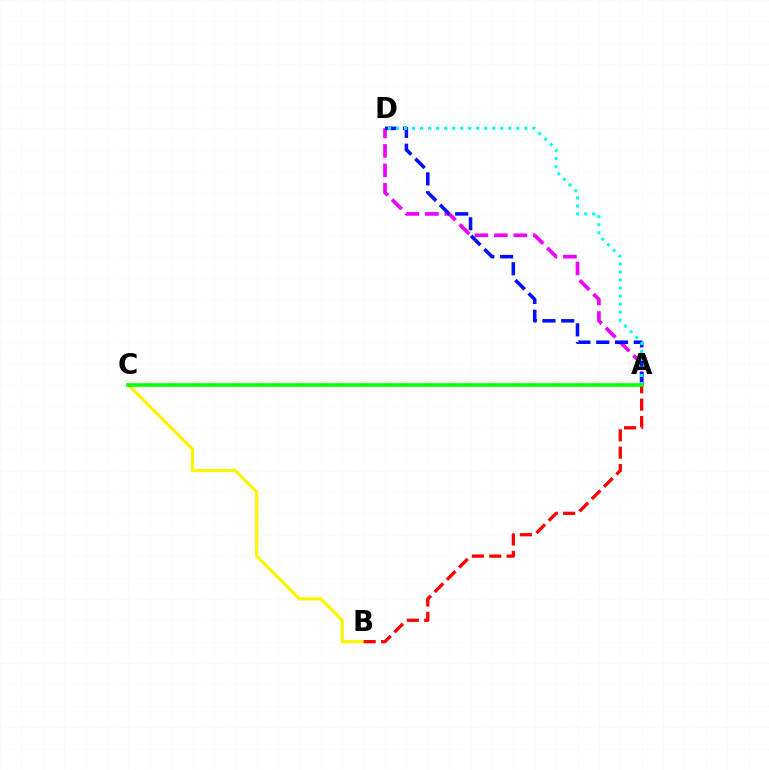{('A', 'D'): [{'color': '#ee00ff', 'line_style': 'dashed', 'thickness': 2.64}, {'color': '#0010ff', 'line_style': 'dashed', 'thickness': 2.55}, {'color': '#00fff6', 'line_style': 'dotted', 'thickness': 2.18}], ('B', 'C'): [{'color': '#fcf500', 'line_style': 'solid', 'thickness': 2.29}], ('A', 'B'): [{'color': '#ff0000', 'line_style': 'dashed', 'thickness': 2.36}], ('A', 'C'): [{'color': '#08ff00', 'line_style': 'solid', 'thickness': 2.63}]}